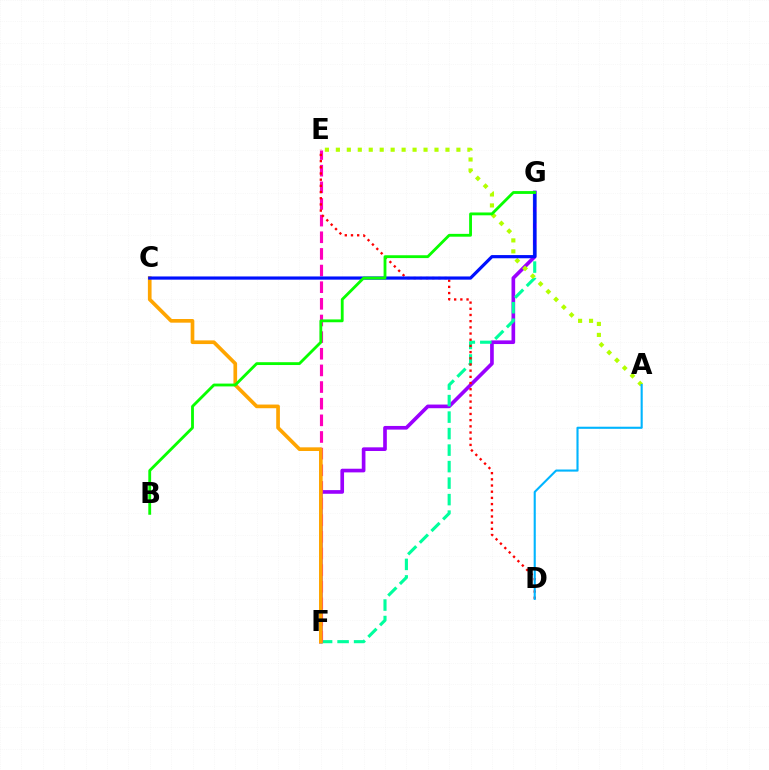{('F', 'G'): [{'color': '#9b00ff', 'line_style': 'solid', 'thickness': 2.63}, {'color': '#00ff9d', 'line_style': 'dashed', 'thickness': 2.24}], ('A', 'E'): [{'color': '#b3ff00', 'line_style': 'dotted', 'thickness': 2.98}], ('E', 'F'): [{'color': '#ff00bd', 'line_style': 'dashed', 'thickness': 2.26}], ('C', 'F'): [{'color': '#ffa500', 'line_style': 'solid', 'thickness': 2.64}], ('D', 'E'): [{'color': '#ff0000', 'line_style': 'dotted', 'thickness': 1.68}], ('C', 'G'): [{'color': '#0010ff', 'line_style': 'solid', 'thickness': 2.3}], ('B', 'G'): [{'color': '#08ff00', 'line_style': 'solid', 'thickness': 2.04}], ('A', 'D'): [{'color': '#00b5ff', 'line_style': 'solid', 'thickness': 1.52}]}